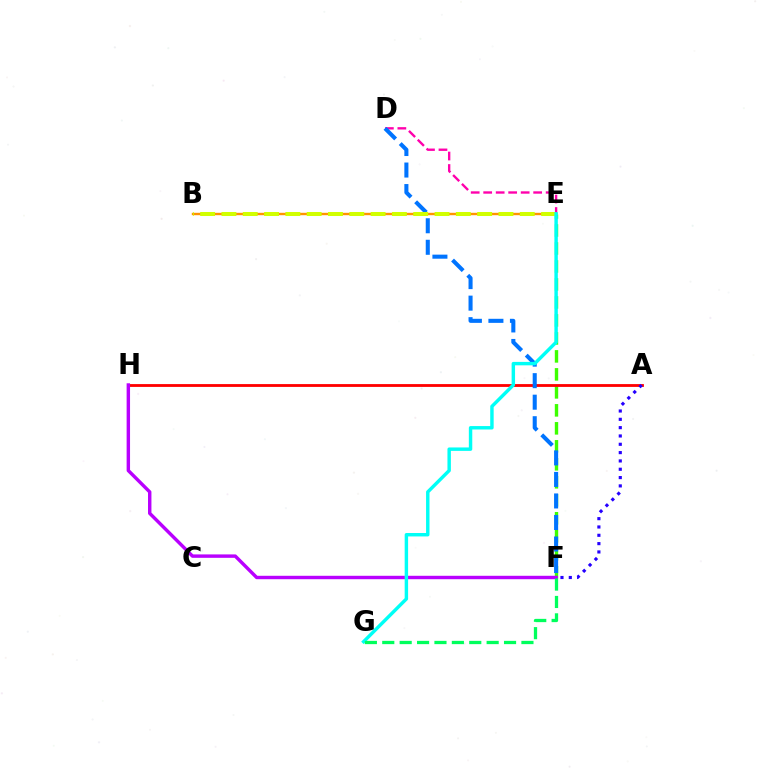{('B', 'E'): [{'color': '#ff9400', 'line_style': 'solid', 'thickness': 1.73}, {'color': '#d1ff00', 'line_style': 'dashed', 'thickness': 2.89}], ('E', 'F'): [{'color': '#3dff00', 'line_style': 'dashed', 'thickness': 2.44}], ('A', 'H'): [{'color': '#ff0000', 'line_style': 'solid', 'thickness': 2.03}], ('D', 'E'): [{'color': '#ff00ac', 'line_style': 'dashed', 'thickness': 1.7}], ('F', 'H'): [{'color': '#b900ff', 'line_style': 'solid', 'thickness': 2.46}], ('D', 'F'): [{'color': '#0074ff', 'line_style': 'dashed', 'thickness': 2.92}], ('A', 'F'): [{'color': '#2500ff', 'line_style': 'dotted', 'thickness': 2.26}], ('E', 'G'): [{'color': '#00fff6', 'line_style': 'solid', 'thickness': 2.47}], ('F', 'G'): [{'color': '#00ff5c', 'line_style': 'dashed', 'thickness': 2.36}]}